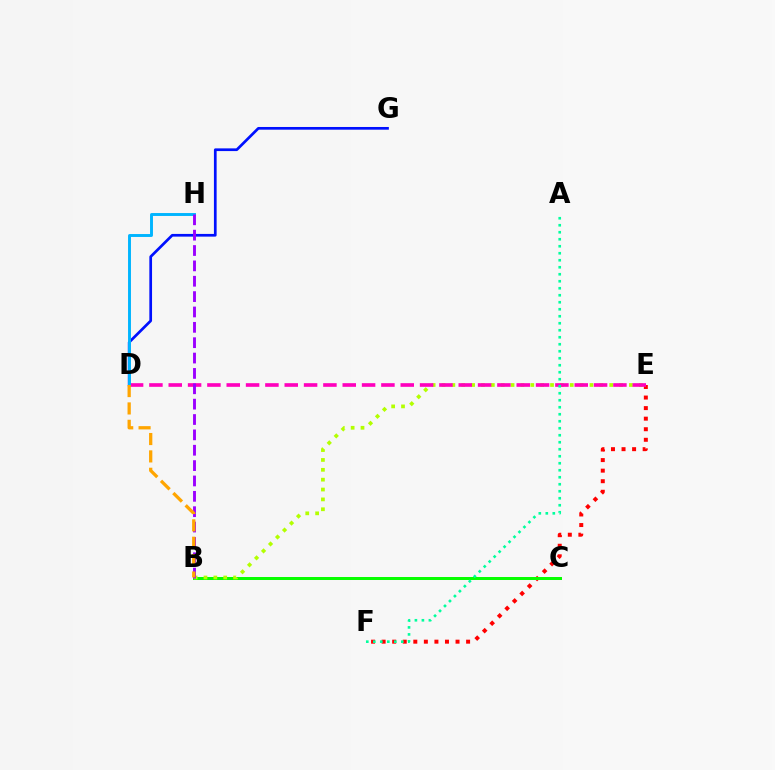{('E', 'F'): [{'color': '#ff0000', 'line_style': 'dotted', 'thickness': 2.87}], ('D', 'G'): [{'color': '#0010ff', 'line_style': 'solid', 'thickness': 1.95}], ('B', 'C'): [{'color': '#08ff00', 'line_style': 'solid', 'thickness': 2.15}], ('B', 'E'): [{'color': '#b3ff00', 'line_style': 'dotted', 'thickness': 2.68}], ('D', 'E'): [{'color': '#ff00bd', 'line_style': 'dashed', 'thickness': 2.63}], ('A', 'F'): [{'color': '#00ff9d', 'line_style': 'dotted', 'thickness': 1.9}], ('D', 'H'): [{'color': '#00b5ff', 'line_style': 'solid', 'thickness': 2.1}], ('B', 'H'): [{'color': '#9b00ff', 'line_style': 'dashed', 'thickness': 2.09}], ('B', 'D'): [{'color': '#ffa500', 'line_style': 'dashed', 'thickness': 2.36}]}